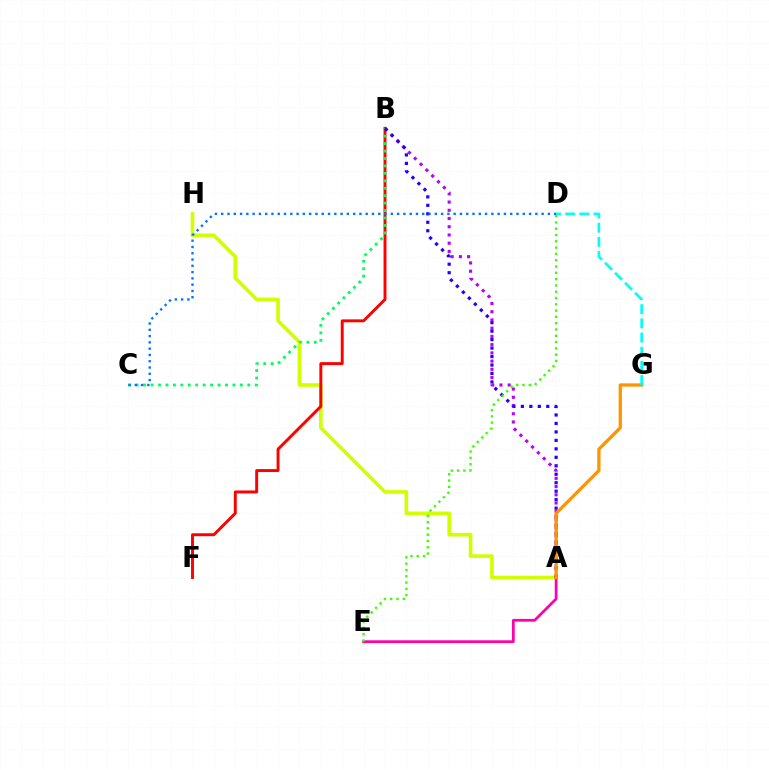{('A', 'H'): [{'color': '#d1ff00', 'line_style': 'solid', 'thickness': 2.63}], ('B', 'F'): [{'color': '#ff0000', 'line_style': 'solid', 'thickness': 2.11}], ('A', 'B'): [{'color': '#b900ff', 'line_style': 'dotted', 'thickness': 2.24}, {'color': '#2500ff', 'line_style': 'dotted', 'thickness': 2.3}], ('B', 'C'): [{'color': '#00ff5c', 'line_style': 'dotted', 'thickness': 2.02}], ('A', 'E'): [{'color': '#ff00ac', 'line_style': 'solid', 'thickness': 1.97}], ('A', 'G'): [{'color': '#ff9400', 'line_style': 'solid', 'thickness': 2.36}], ('C', 'D'): [{'color': '#0074ff', 'line_style': 'dotted', 'thickness': 1.71}], ('D', 'G'): [{'color': '#00fff6', 'line_style': 'dashed', 'thickness': 1.93}], ('D', 'E'): [{'color': '#3dff00', 'line_style': 'dotted', 'thickness': 1.71}]}